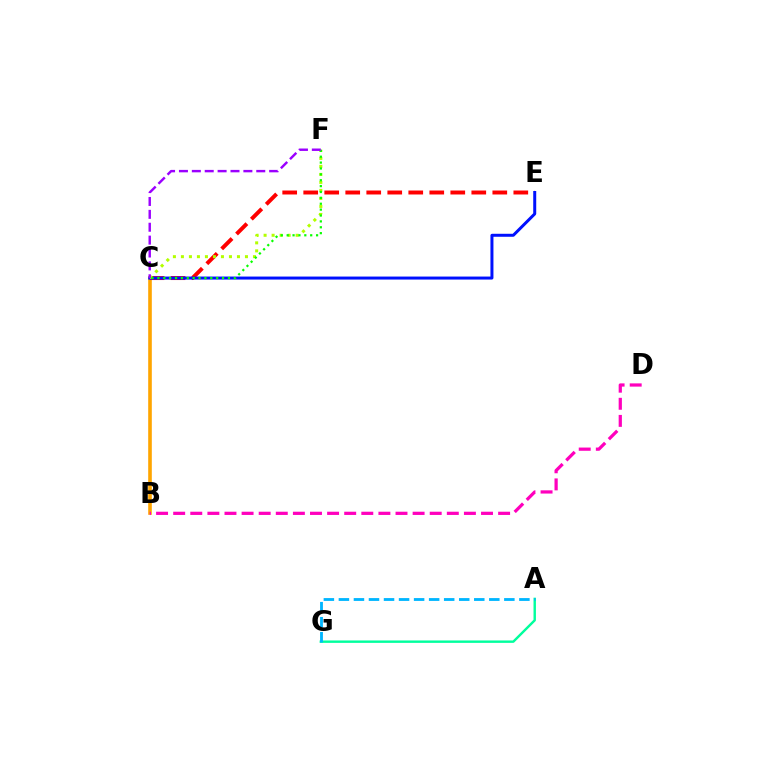{('B', 'C'): [{'color': '#ffa500', 'line_style': 'solid', 'thickness': 2.61}], ('C', 'E'): [{'color': '#ff0000', 'line_style': 'dashed', 'thickness': 2.85}, {'color': '#0010ff', 'line_style': 'solid', 'thickness': 2.16}], ('C', 'F'): [{'color': '#b3ff00', 'line_style': 'dotted', 'thickness': 2.18}, {'color': '#08ff00', 'line_style': 'dotted', 'thickness': 1.6}, {'color': '#9b00ff', 'line_style': 'dashed', 'thickness': 1.75}], ('B', 'D'): [{'color': '#ff00bd', 'line_style': 'dashed', 'thickness': 2.32}], ('A', 'G'): [{'color': '#00ff9d', 'line_style': 'solid', 'thickness': 1.74}, {'color': '#00b5ff', 'line_style': 'dashed', 'thickness': 2.04}]}